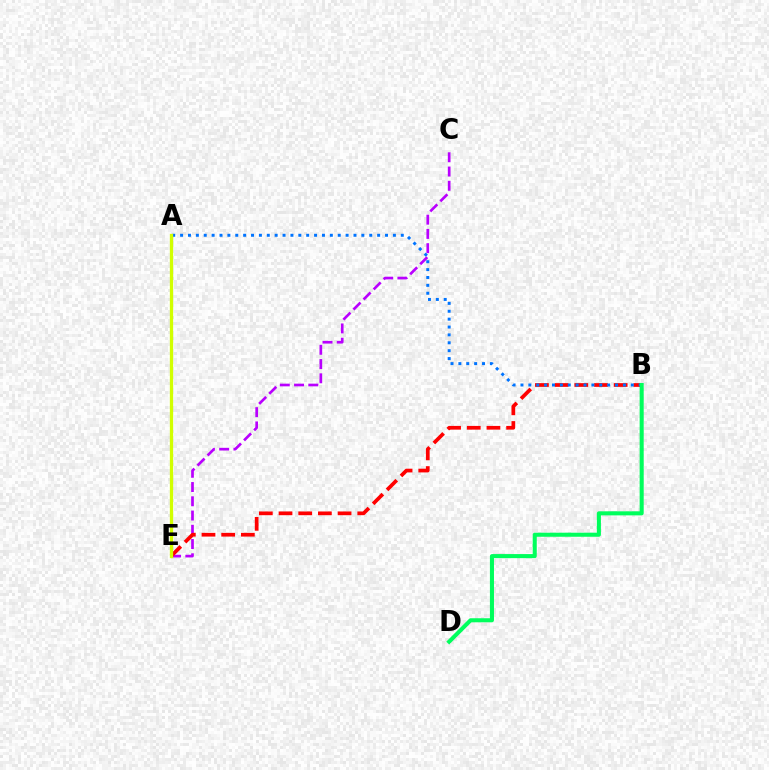{('C', 'E'): [{'color': '#b900ff', 'line_style': 'dashed', 'thickness': 1.94}], ('B', 'E'): [{'color': '#ff0000', 'line_style': 'dashed', 'thickness': 2.67}], ('A', 'B'): [{'color': '#0074ff', 'line_style': 'dotted', 'thickness': 2.14}], ('A', 'E'): [{'color': '#d1ff00', 'line_style': 'solid', 'thickness': 2.37}], ('B', 'D'): [{'color': '#00ff5c', 'line_style': 'solid', 'thickness': 2.93}]}